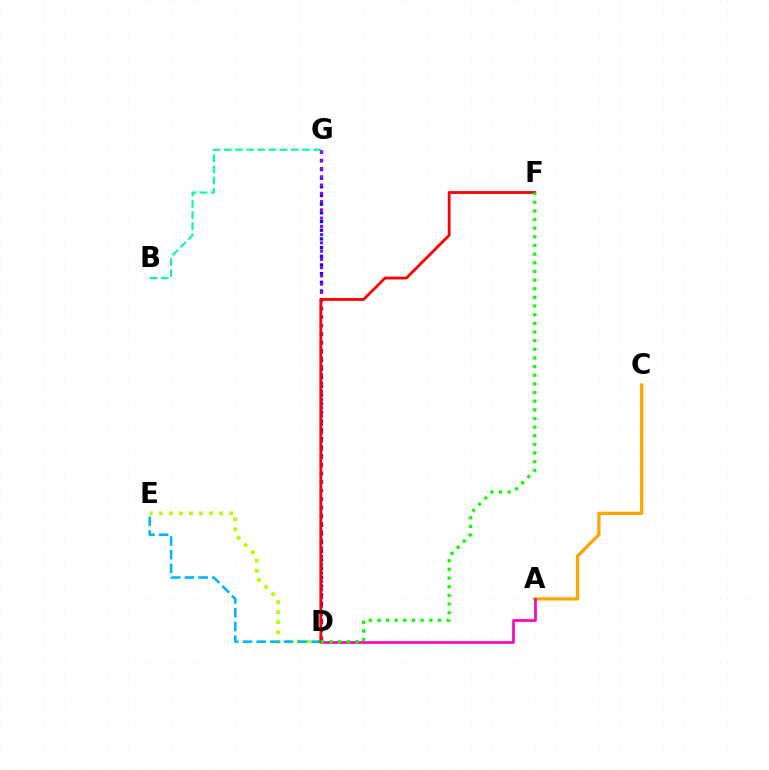{('B', 'G'): [{'color': '#00ff9d', 'line_style': 'dashed', 'thickness': 1.52}], ('D', 'G'): [{'color': '#0010ff', 'line_style': 'dotted', 'thickness': 2.36}, {'color': '#9b00ff', 'line_style': 'dotted', 'thickness': 2.24}], ('A', 'C'): [{'color': '#ffa500', 'line_style': 'solid', 'thickness': 2.35}], ('A', 'D'): [{'color': '#ff00bd', 'line_style': 'solid', 'thickness': 1.94}], ('D', 'E'): [{'color': '#b3ff00', 'line_style': 'dotted', 'thickness': 2.73}, {'color': '#00b5ff', 'line_style': 'dashed', 'thickness': 1.86}], ('D', 'F'): [{'color': '#ff0000', 'line_style': 'solid', 'thickness': 2.01}, {'color': '#08ff00', 'line_style': 'dotted', 'thickness': 2.35}]}